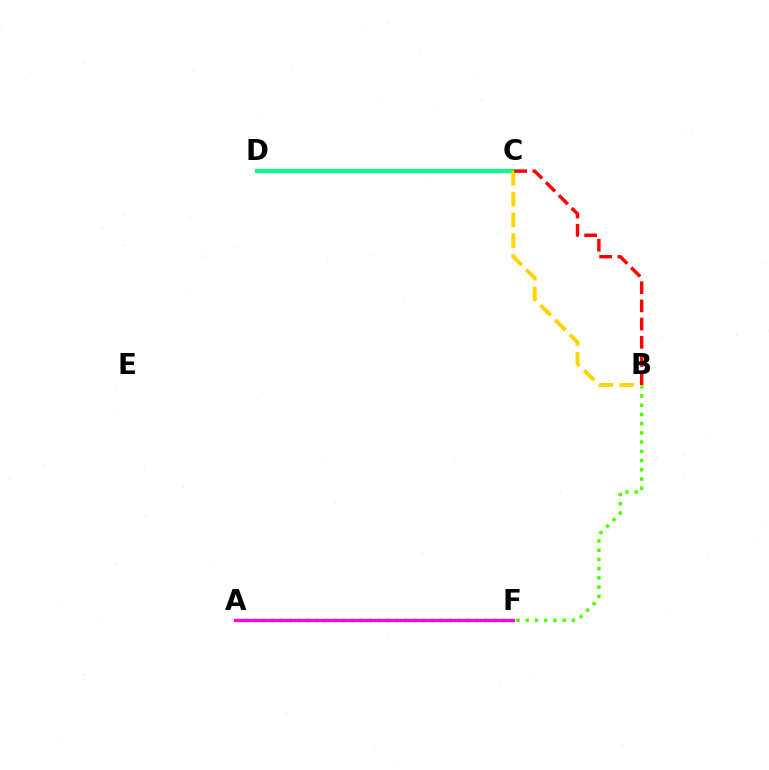{('A', 'F'): [{'color': '#009eff', 'line_style': 'dotted', 'thickness': 2.41}, {'color': '#ff00ed', 'line_style': 'solid', 'thickness': 2.28}], ('B', 'F'): [{'color': '#4fff00', 'line_style': 'dotted', 'thickness': 2.51}], ('C', 'D'): [{'color': '#3700ff', 'line_style': 'dashed', 'thickness': 1.67}, {'color': '#00ff86', 'line_style': 'solid', 'thickness': 2.98}], ('B', 'C'): [{'color': '#ffd500', 'line_style': 'dashed', 'thickness': 2.82}, {'color': '#ff0000', 'line_style': 'dashed', 'thickness': 2.47}]}